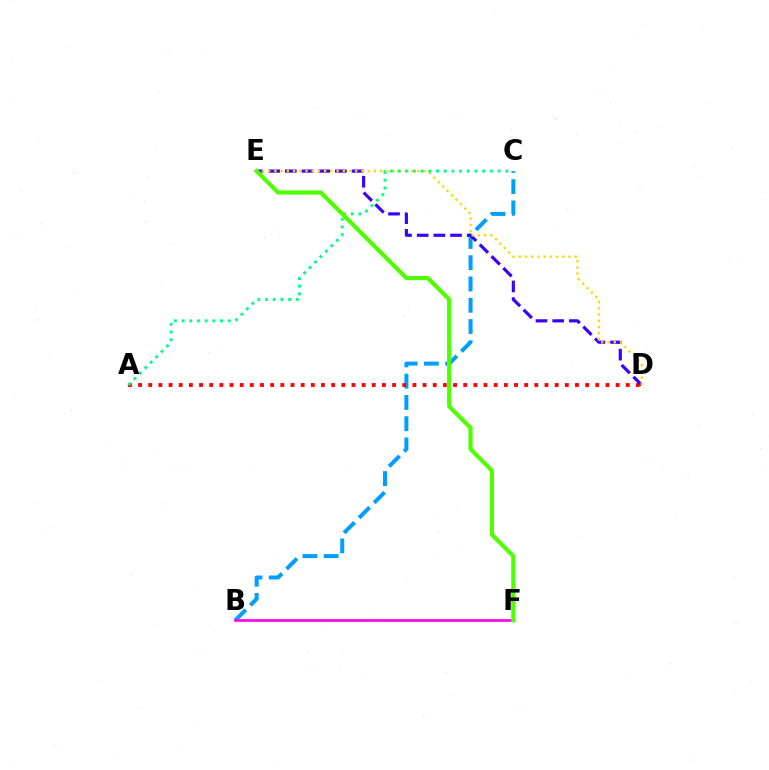{('B', 'C'): [{'color': '#009eff', 'line_style': 'dashed', 'thickness': 2.89}], ('A', 'D'): [{'color': '#ff0000', 'line_style': 'dotted', 'thickness': 2.76}], ('D', 'E'): [{'color': '#3700ff', 'line_style': 'dashed', 'thickness': 2.27}, {'color': '#ffd500', 'line_style': 'dotted', 'thickness': 1.69}], ('B', 'F'): [{'color': '#ff00ed', 'line_style': 'solid', 'thickness': 1.92}], ('A', 'C'): [{'color': '#00ff86', 'line_style': 'dotted', 'thickness': 2.09}], ('E', 'F'): [{'color': '#4fff00', 'line_style': 'solid', 'thickness': 3.0}]}